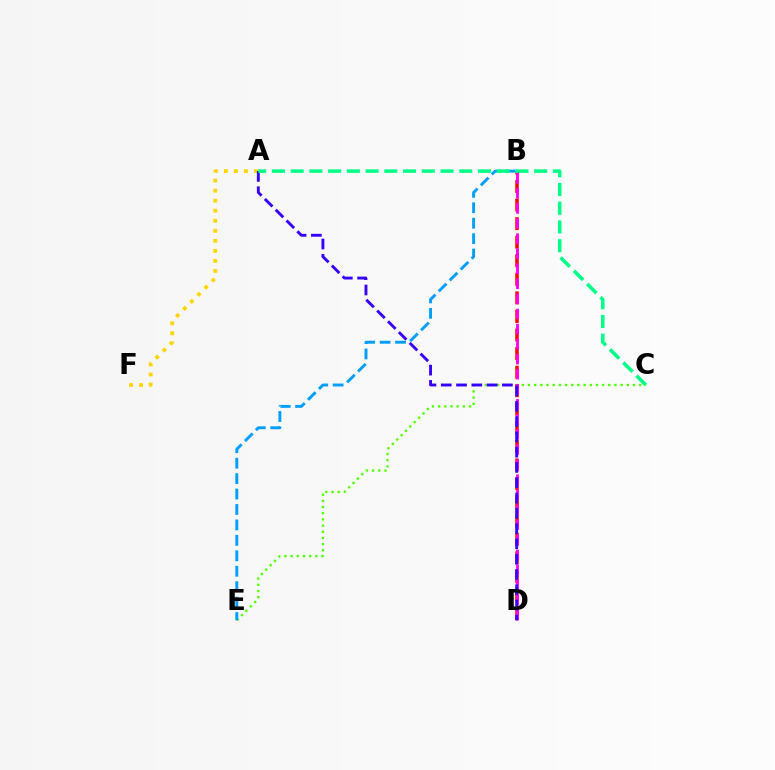{('C', 'E'): [{'color': '#4fff00', 'line_style': 'dotted', 'thickness': 1.68}], ('B', 'D'): [{'color': '#ff0000', 'line_style': 'dashed', 'thickness': 2.52}, {'color': '#ff00ed', 'line_style': 'dashed', 'thickness': 2.05}], ('A', 'F'): [{'color': '#ffd500', 'line_style': 'dotted', 'thickness': 2.73}], ('B', 'E'): [{'color': '#009eff', 'line_style': 'dashed', 'thickness': 2.1}], ('A', 'D'): [{'color': '#3700ff', 'line_style': 'dashed', 'thickness': 2.08}], ('A', 'C'): [{'color': '#00ff86', 'line_style': 'dashed', 'thickness': 2.54}]}